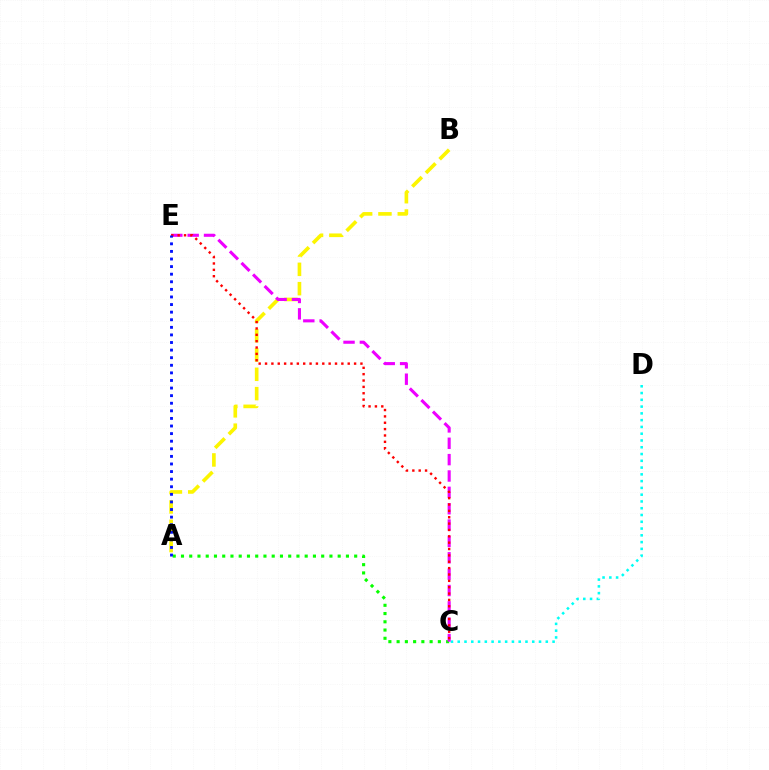{('A', 'B'): [{'color': '#fcf500', 'line_style': 'dashed', 'thickness': 2.62}], ('A', 'C'): [{'color': '#08ff00', 'line_style': 'dotted', 'thickness': 2.24}], ('C', 'D'): [{'color': '#00fff6', 'line_style': 'dotted', 'thickness': 1.84}], ('C', 'E'): [{'color': '#ee00ff', 'line_style': 'dashed', 'thickness': 2.22}, {'color': '#ff0000', 'line_style': 'dotted', 'thickness': 1.73}], ('A', 'E'): [{'color': '#0010ff', 'line_style': 'dotted', 'thickness': 2.06}]}